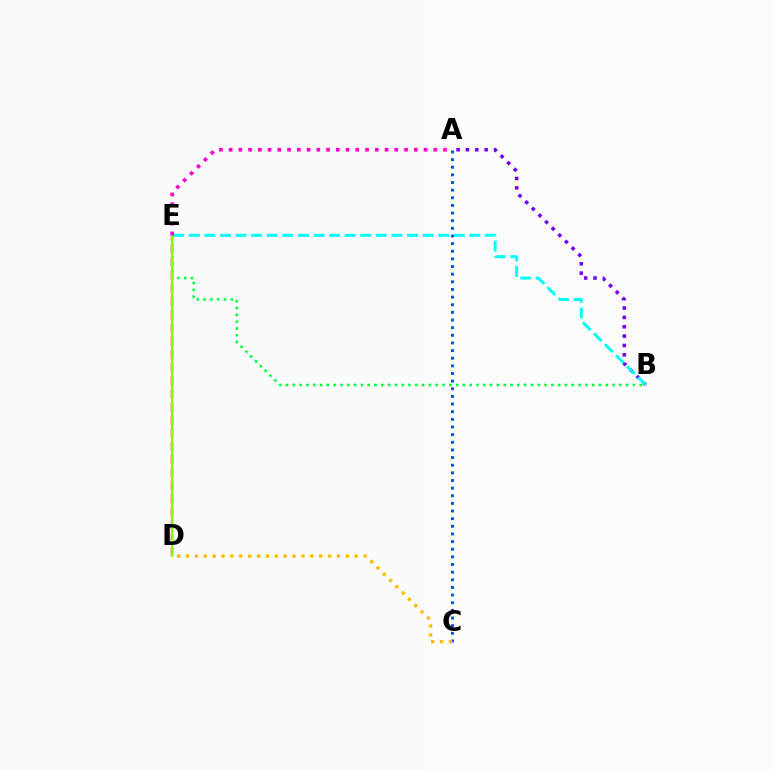{('D', 'E'): [{'color': '#ff0000', 'line_style': 'dashed', 'thickness': 1.78}, {'color': '#84ff00', 'line_style': 'solid', 'thickness': 1.51}], ('B', 'E'): [{'color': '#00ff39', 'line_style': 'dotted', 'thickness': 1.85}, {'color': '#00fff6', 'line_style': 'dashed', 'thickness': 2.12}], ('A', 'C'): [{'color': '#004bff', 'line_style': 'dotted', 'thickness': 2.08}], ('A', 'B'): [{'color': '#7200ff', 'line_style': 'dotted', 'thickness': 2.54}], ('C', 'D'): [{'color': '#ffbd00', 'line_style': 'dotted', 'thickness': 2.41}], ('A', 'E'): [{'color': '#ff00cf', 'line_style': 'dotted', 'thickness': 2.65}]}